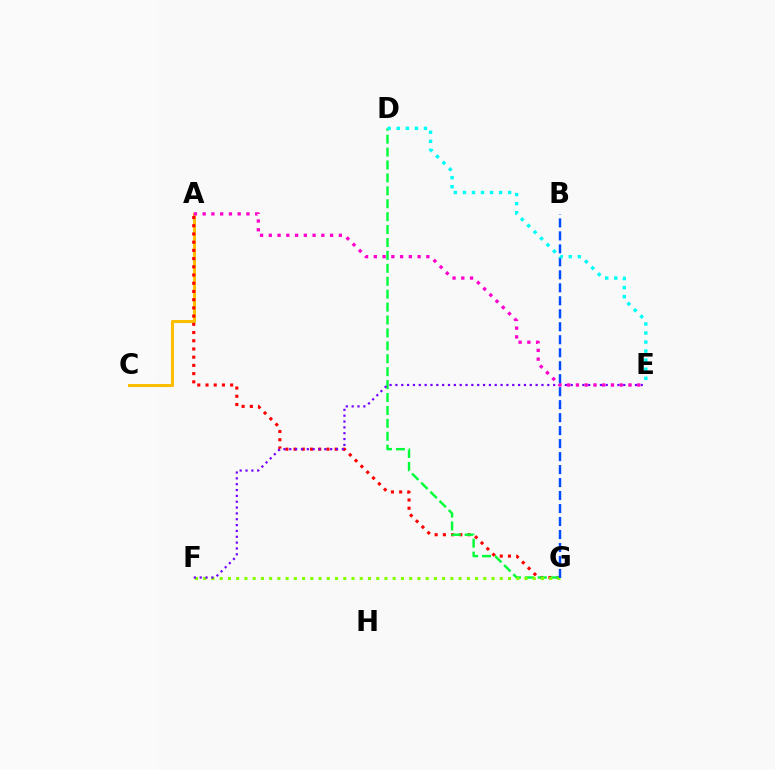{('A', 'C'): [{'color': '#ffbd00', 'line_style': 'solid', 'thickness': 2.21}], ('A', 'G'): [{'color': '#ff0000', 'line_style': 'dotted', 'thickness': 2.23}], ('D', 'G'): [{'color': '#00ff39', 'line_style': 'dashed', 'thickness': 1.75}], ('F', 'G'): [{'color': '#84ff00', 'line_style': 'dotted', 'thickness': 2.24}], ('E', 'F'): [{'color': '#7200ff', 'line_style': 'dotted', 'thickness': 1.59}], ('A', 'E'): [{'color': '#ff00cf', 'line_style': 'dotted', 'thickness': 2.38}], ('B', 'G'): [{'color': '#004bff', 'line_style': 'dashed', 'thickness': 1.76}], ('D', 'E'): [{'color': '#00fff6', 'line_style': 'dotted', 'thickness': 2.46}]}